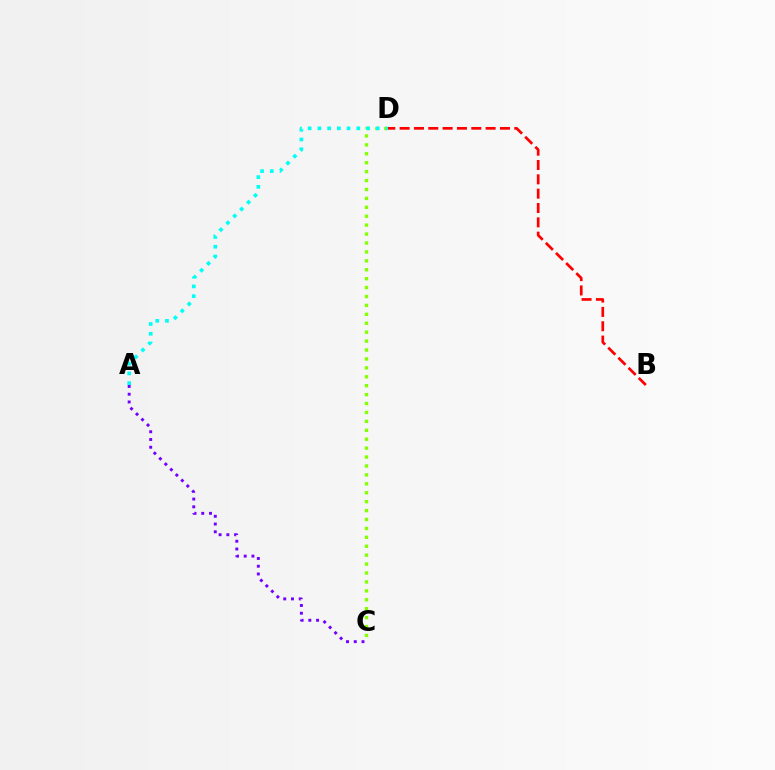{('B', 'D'): [{'color': '#ff0000', 'line_style': 'dashed', 'thickness': 1.95}], ('C', 'D'): [{'color': '#84ff00', 'line_style': 'dotted', 'thickness': 2.42}], ('A', 'C'): [{'color': '#7200ff', 'line_style': 'dotted', 'thickness': 2.11}], ('A', 'D'): [{'color': '#00fff6', 'line_style': 'dotted', 'thickness': 2.64}]}